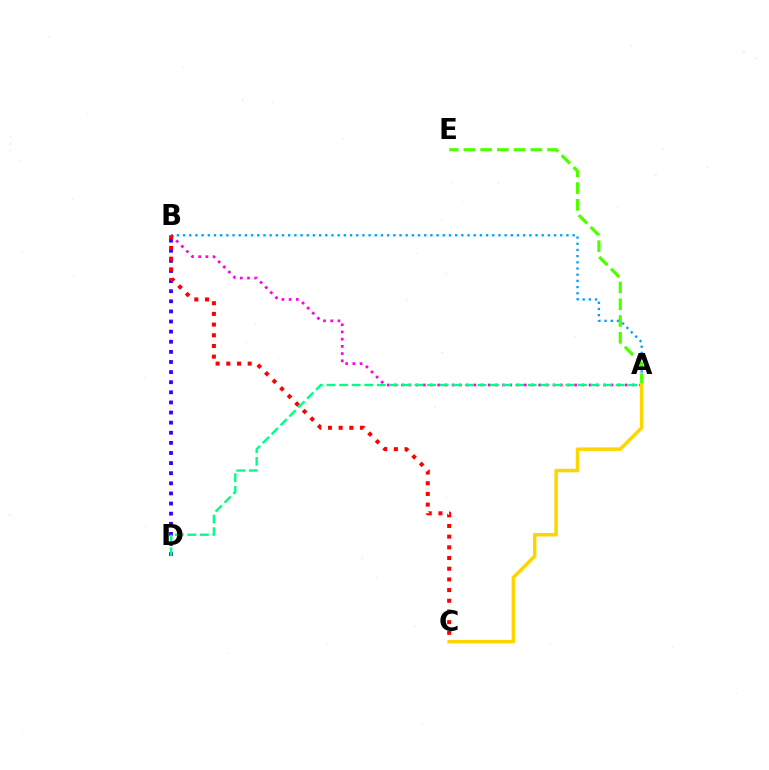{('B', 'D'): [{'color': '#3700ff', 'line_style': 'dotted', 'thickness': 2.75}], ('A', 'B'): [{'color': '#009eff', 'line_style': 'dotted', 'thickness': 1.68}, {'color': '#ff00ed', 'line_style': 'dotted', 'thickness': 1.96}], ('A', 'D'): [{'color': '#00ff86', 'line_style': 'dashed', 'thickness': 1.71}], ('B', 'C'): [{'color': '#ff0000', 'line_style': 'dotted', 'thickness': 2.9}], ('A', 'E'): [{'color': '#4fff00', 'line_style': 'dashed', 'thickness': 2.27}], ('A', 'C'): [{'color': '#ffd500', 'line_style': 'solid', 'thickness': 2.52}]}